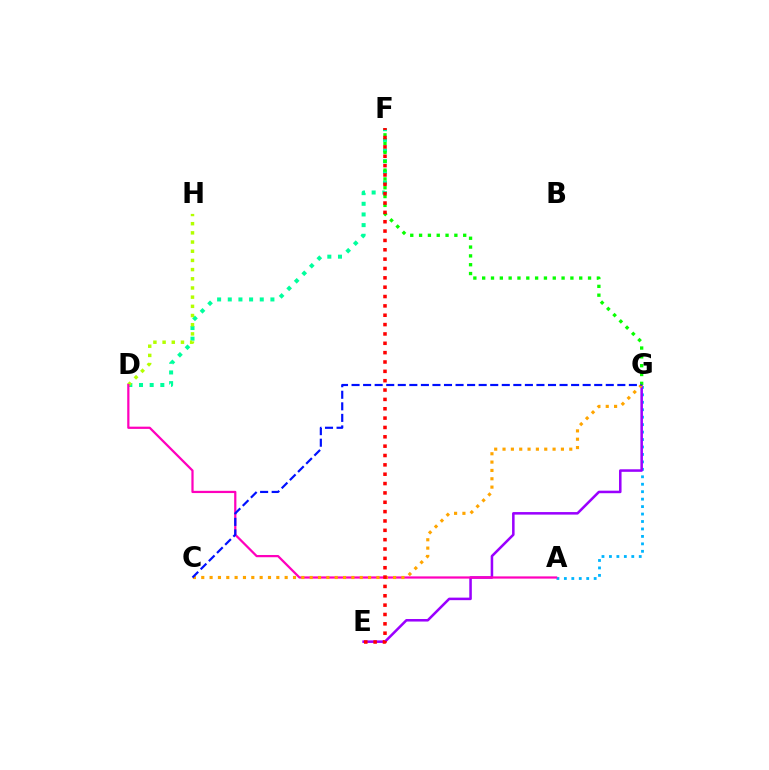{('A', 'G'): [{'color': '#00b5ff', 'line_style': 'dotted', 'thickness': 2.02}], ('D', 'F'): [{'color': '#00ff9d', 'line_style': 'dotted', 'thickness': 2.9}], ('D', 'H'): [{'color': '#b3ff00', 'line_style': 'dotted', 'thickness': 2.5}], ('E', 'G'): [{'color': '#9b00ff', 'line_style': 'solid', 'thickness': 1.83}], ('F', 'G'): [{'color': '#08ff00', 'line_style': 'dotted', 'thickness': 2.4}], ('A', 'D'): [{'color': '#ff00bd', 'line_style': 'solid', 'thickness': 1.61}], ('C', 'G'): [{'color': '#ffa500', 'line_style': 'dotted', 'thickness': 2.27}, {'color': '#0010ff', 'line_style': 'dashed', 'thickness': 1.57}], ('E', 'F'): [{'color': '#ff0000', 'line_style': 'dotted', 'thickness': 2.54}]}